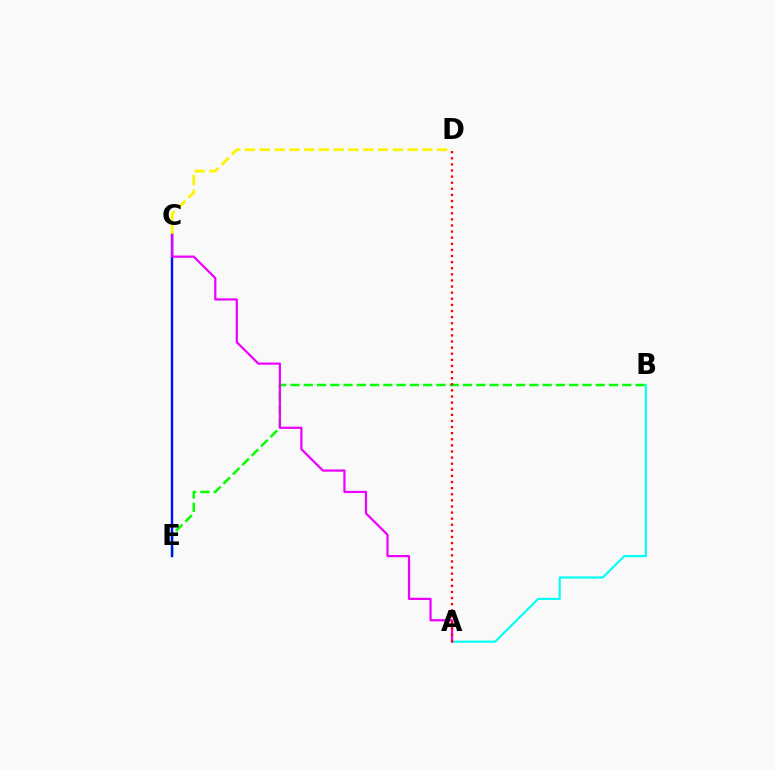{('C', 'D'): [{'color': '#fcf500', 'line_style': 'dashed', 'thickness': 2.01}], ('A', 'B'): [{'color': '#00fff6', 'line_style': 'solid', 'thickness': 1.53}], ('B', 'E'): [{'color': '#08ff00', 'line_style': 'dashed', 'thickness': 1.8}], ('C', 'E'): [{'color': '#0010ff', 'line_style': 'solid', 'thickness': 1.74}], ('A', 'C'): [{'color': '#ee00ff', 'line_style': 'solid', 'thickness': 1.6}], ('A', 'D'): [{'color': '#ff0000', 'line_style': 'dotted', 'thickness': 1.66}]}